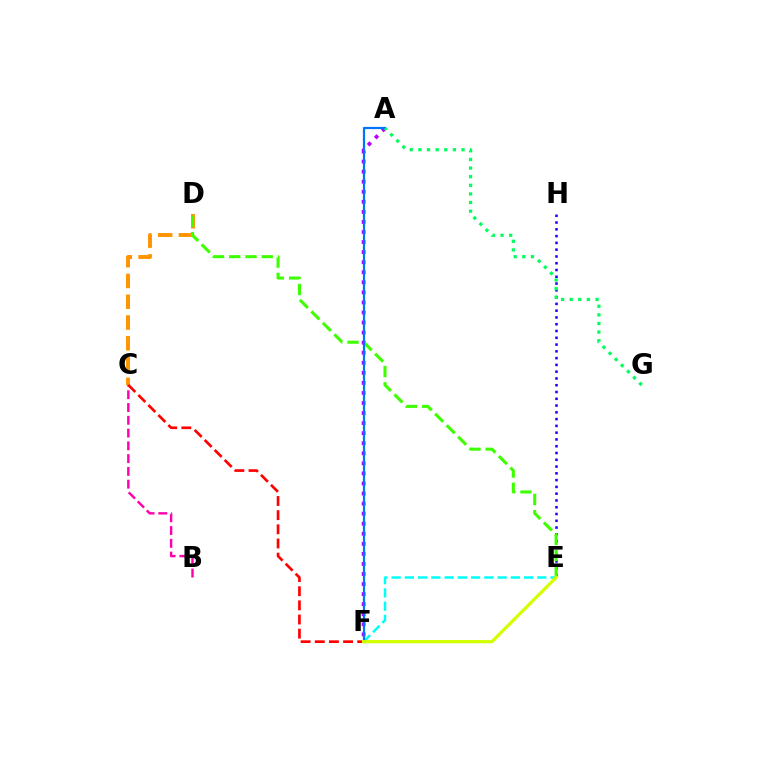{('B', 'C'): [{'color': '#ff00ac', 'line_style': 'dashed', 'thickness': 1.74}], ('A', 'F'): [{'color': '#b900ff', 'line_style': 'dotted', 'thickness': 2.73}, {'color': '#0074ff', 'line_style': 'solid', 'thickness': 1.61}], ('C', 'D'): [{'color': '#ff9400', 'line_style': 'dashed', 'thickness': 2.82}], ('E', 'H'): [{'color': '#2500ff', 'line_style': 'dotted', 'thickness': 1.84}], ('E', 'F'): [{'color': '#00fff6', 'line_style': 'dashed', 'thickness': 1.8}, {'color': '#d1ff00', 'line_style': 'solid', 'thickness': 2.32}], ('D', 'E'): [{'color': '#3dff00', 'line_style': 'dashed', 'thickness': 2.21}], ('C', 'F'): [{'color': '#ff0000', 'line_style': 'dashed', 'thickness': 1.92}], ('A', 'G'): [{'color': '#00ff5c', 'line_style': 'dotted', 'thickness': 2.34}]}